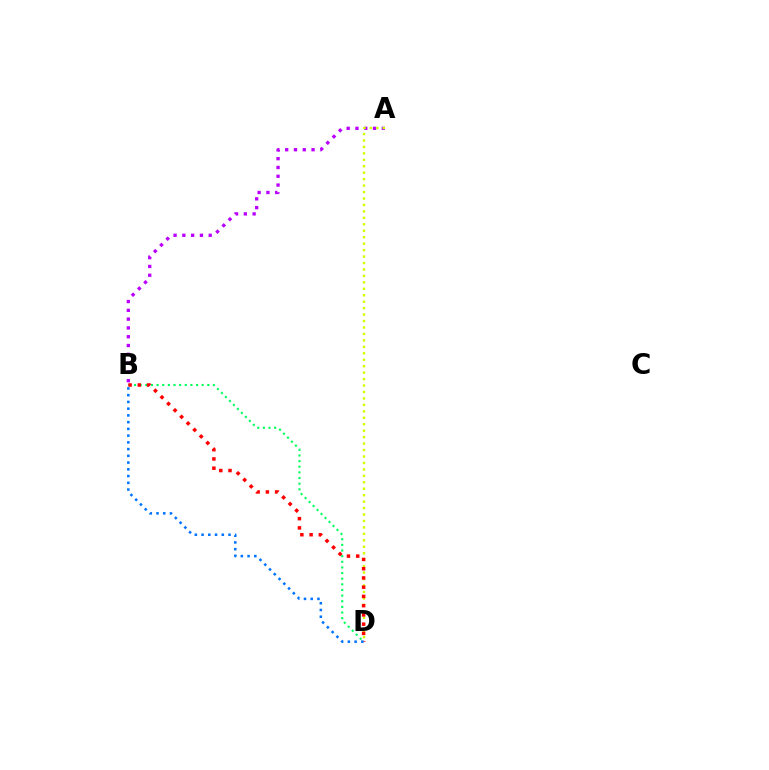{('A', 'B'): [{'color': '#b900ff', 'line_style': 'dotted', 'thickness': 2.39}], ('B', 'D'): [{'color': '#00ff5c', 'line_style': 'dotted', 'thickness': 1.53}, {'color': '#ff0000', 'line_style': 'dotted', 'thickness': 2.51}, {'color': '#0074ff', 'line_style': 'dotted', 'thickness': 1.83}], ('A', 'D'): [{'color': '#d1ff00', 'line_style': 'dotted', 'thickness': 1.75}]}